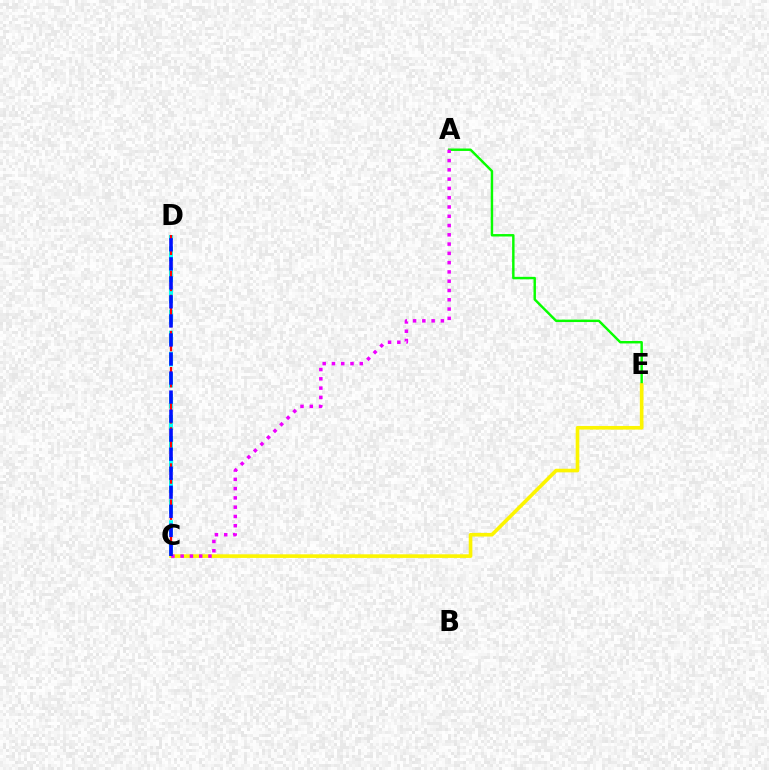{('A', 'E'): [{'color': '#08ff00', 'line_style': 'solid', 'thickness': 1.76}], ('C', 'D'): [{'color': '#00fff6', 'line_style': 'dashed', 'thickness': 2.86}, {'color': '#ff0000', 'line_style': 'dashed', 'thickness': 1.64}, {'color': '#0010ff', 'line_style': 'dashed', 'thickness': 2.59}], ('C', 'E'): [{'color': '#fcf500', 'line_style': 'solid', 'thickness': 2.61}], ('A', 'C'): [{'color': '#ee00ff', 'line_style': 'dotted', 'thickness': 2.52}]}